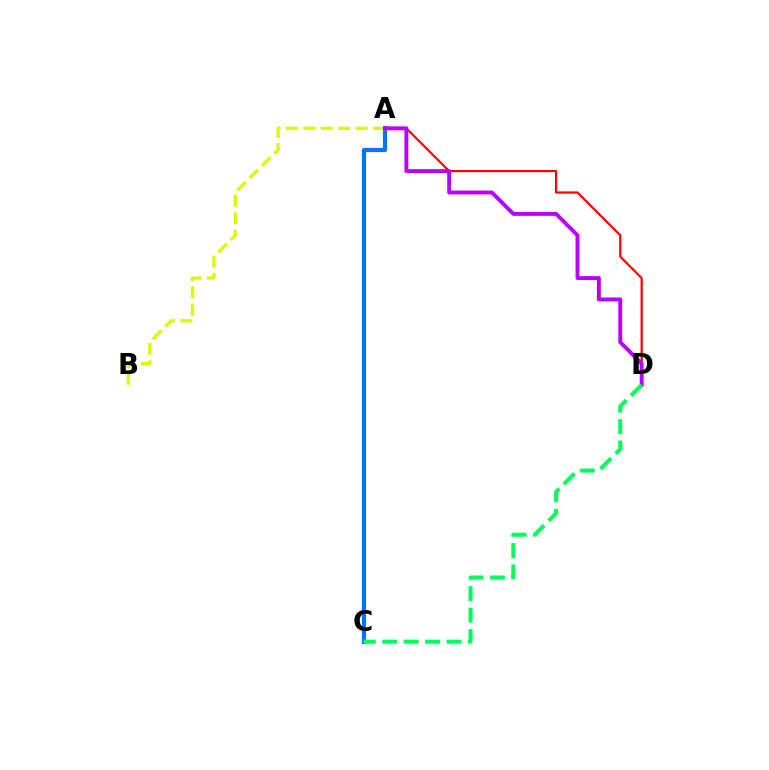{('A', 'C'): [{'color': '#0074ff', 'line_style': 'solid', 'thickness': 3.0}], ('A', 'D'): [{'color': '#ff0000', 'line_style': 'solid', 'thickness': 1.59}, {'color': '#b900ff', 'line_style': 'solid', 'thickness': 2.81}], ('A', 'B'): [{'color': '#d1ff00', 'line_style': 'dashed', 'thickness': 2.36}], ('C', 'D'): [{'color': '#00ff5c', 'line_style': 'dashed', 'thickness': 2.92}]}